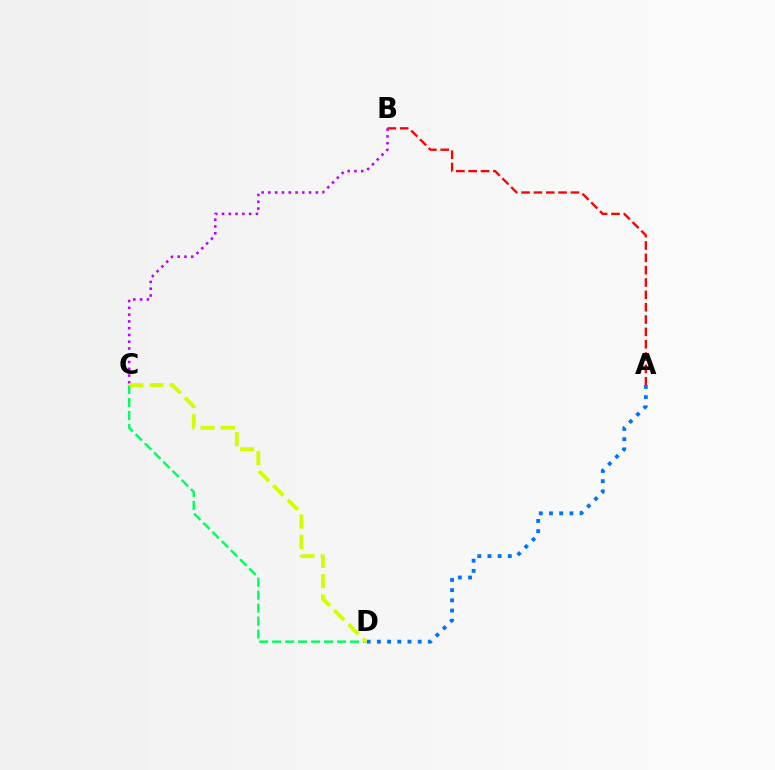{('C', 'D'): [{'color': '#00ff5c', 'line_style': 'dashed', 'thickness': 1.76}, {'color': '#d1ff00', 'line_style': 'dashed', 'thickness': 2.76}], ('A', 'B'): [{'color': '#ff0000', 'line_style': 'dashed', 'thickness': 1.68}], ('A', 'D'): [{'color': '#0074ff', 'line_style': 'dotted', 'thickness': 2.77}], ('B', 'C'): [{'color': '#b900ff', 'line_style': 'dotted', 'thickness': 1.84}]}